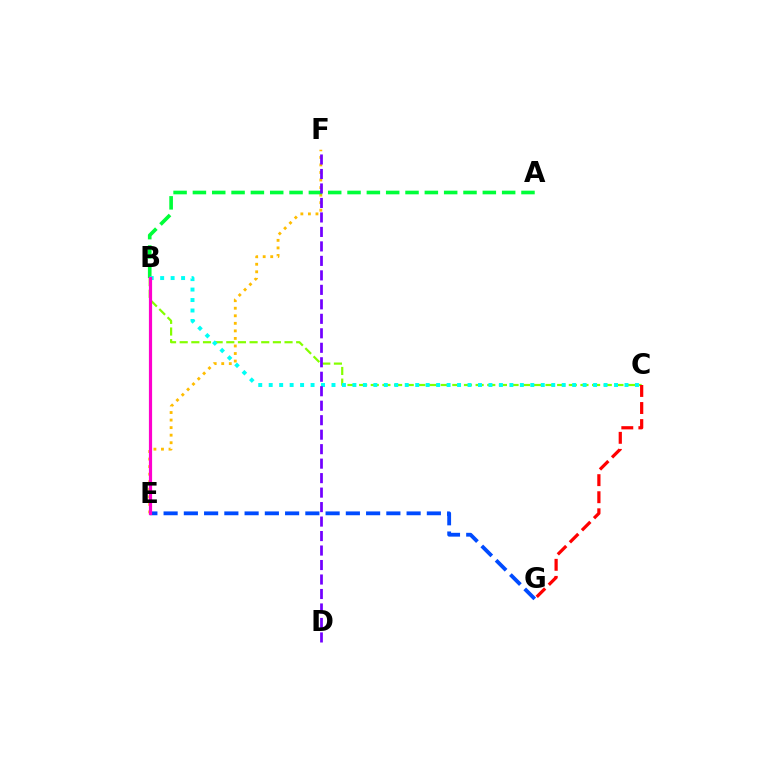{('E', 'F'): [{'color': '#ffbd00', 'line_style': 'dotted', 'thickness': 2.05}], ('B', 'C'): [{'color': '#84ff00', 'line_style': 'dashed', 'thickness': 1.58}, {'color': '#00fff6', 'line_style': 'dotted', 'thickness': 2.84}], ('A', 'B'): [{'color': '#00ff39', 'line_style': 'dashed', 'thickness': 2.63}], ('D', 'F'): [{'color': '#7200ff', 'line_style': 'dashed', 'thickness': 1.97}], ('C', 'G'): [{'color': '#ff0000', 'line_style': 'dashed', 'thickness': 2.32}], ('E', 'G'): [{'color': '#004bff', 'line_style': 'dashed', 'thickness': 2.75}], ('B', 'E'): [{'color': '#ff00cf', 'line_style': 'solid', 'thickness': 2.29}]}